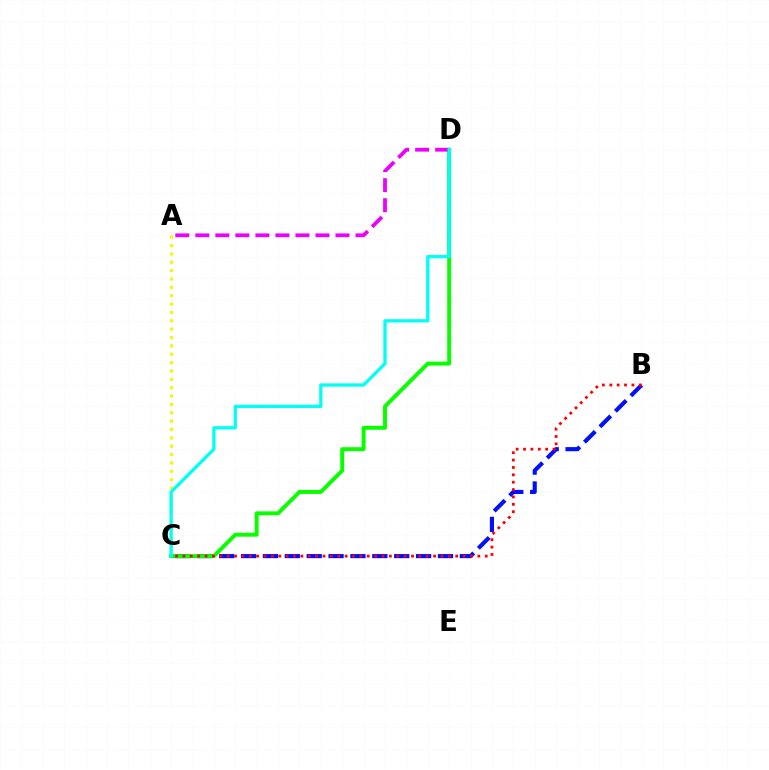{('A', 'C'): [{'color': '#fcf500', 'line_style': 'dotted', 'thickness': 2.27}], ('B', 'C'): [{'color': '#0010ff', 'line_style': 'dashed', 'thickness': 2.97}, {'color': '#ff0000', 'line_style': 'dotted', 'thickness': 2.0}], ('C', 'D'): [{'color': '#08ff00', 'line_style': 'solid', 'thickness': 2.83}, {'color': '#00fff6', 'line_style': 'solid', 'thickness': 2.37}], ('A', 'D'): [{'color': '#ee00ff', 'line_style': 'dashed', 'thickness': 2.72}]}